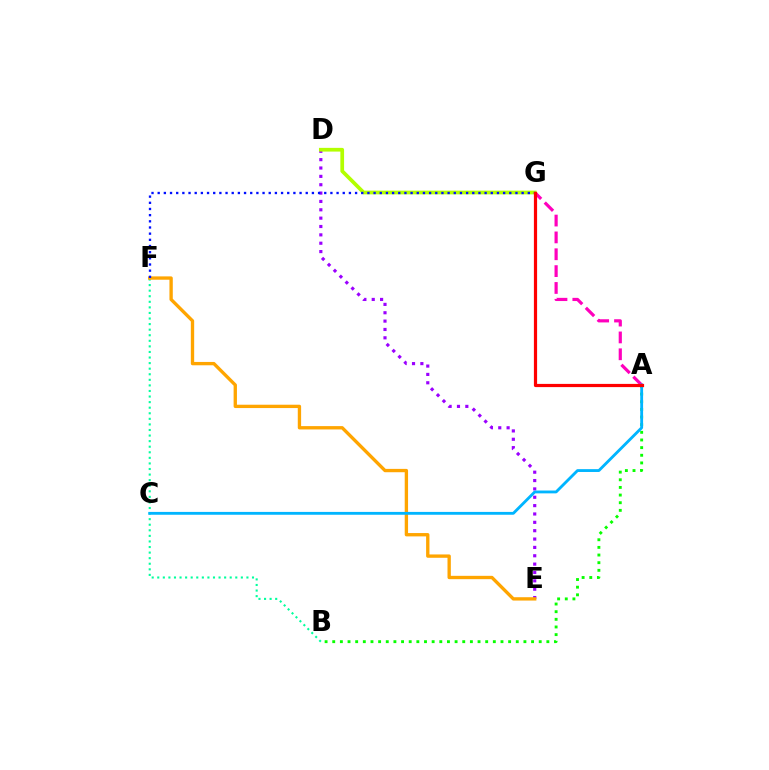{('D', 'E'): [{'color': '#9b00ff', 'line_style': 'dotted', 'thickness': 2.27}], ('D', 'G'): [{'color': '#b3ff00', 'line_style': 'solid', 'thickness': 2.68}], ('B', 'F'): [{'color': '#00ff9d', 'line_style': 'dotted', 'thickness': 1.51}], ('E', 'F'): [{'color': '#ffa500', 'line_style': 'solid', 'thickness': 2.4}], ('F', 'G'): [{'color': '#0010ff', 'line_style': 'dotted', 'thickness': 1.68}], ('A', 'B'): [{'color': '#08ff00', 'line_style': 'dotted', 'thickness': 2.08}], ('A', 'G'): [{'color': '#ff00bd', 'line_style': 'dashed', 'thickness': 2.29}, {'color': '#ff0000', 'line_style': 'solid', 'thickness': 2.31}], ('A', 'C'): [{'color': '#00b5ff', 'line_style': 'solid', 'thickness': 2.04}]}